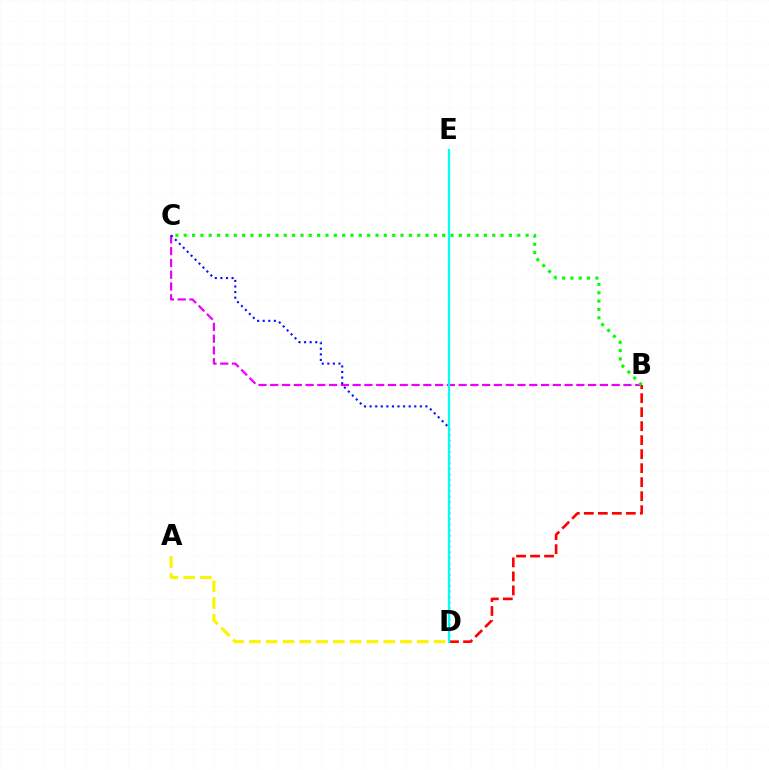{('A', 'D'): [{'color': '#fcf500', 'line_style': 'dashed', 'thickness': 2.28}], ('B', 'C'): [{'color': '#ee00ff', 'line_style': 'dashed', 'thickness': 1.6}, {'color': '#08ff00', 'line_style': 'dotted', 'thickness': 2.27}], ('C', 'D'): [{'color': '#0010ff', 'line_style': 'dotted', 'thickness': 1.52}], ('B', 'D'): [{'color': '#ff0000', 'line_style': 'dashed', 'thickness': 1.9}], ('D', 'E'): [{'color': '#00fff6', 'line_style': 'solid', 'thickness': 1.63}]}